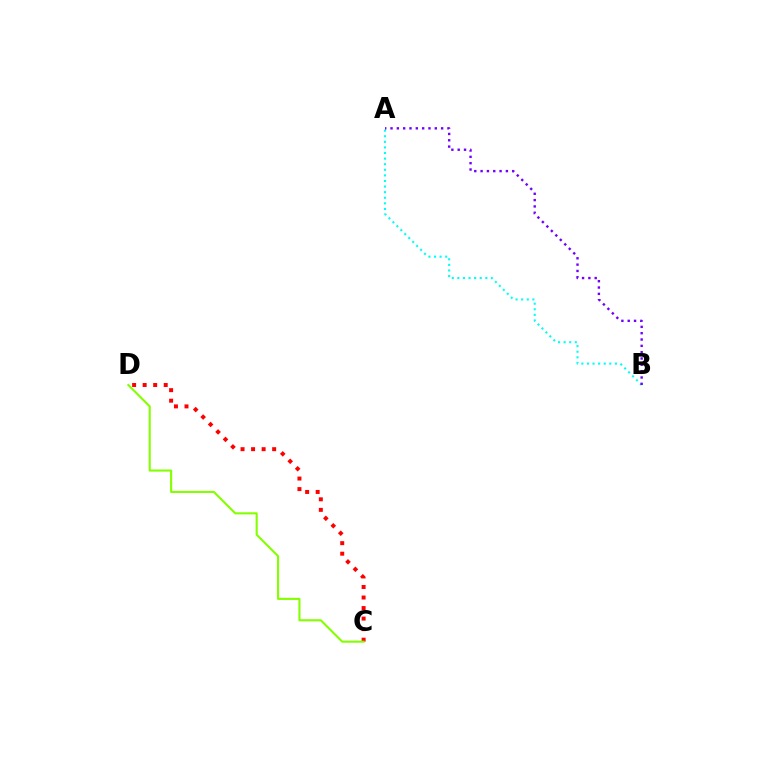{('A', 'B'): [{'color': '#00fff6', 'line_style': 'dotted', 'thickness': 1.52}, {'color': '#7200ff', 'line_style': 'dotted', 'thickness': 1.72}], ('C', 'D'): [{'color': '#ff0000', 'line_style': 'dotted', 'thickness': 2.86}, {'color': '#84ff00', 'line_style': 'solid', 'thickness': 1.51}]}